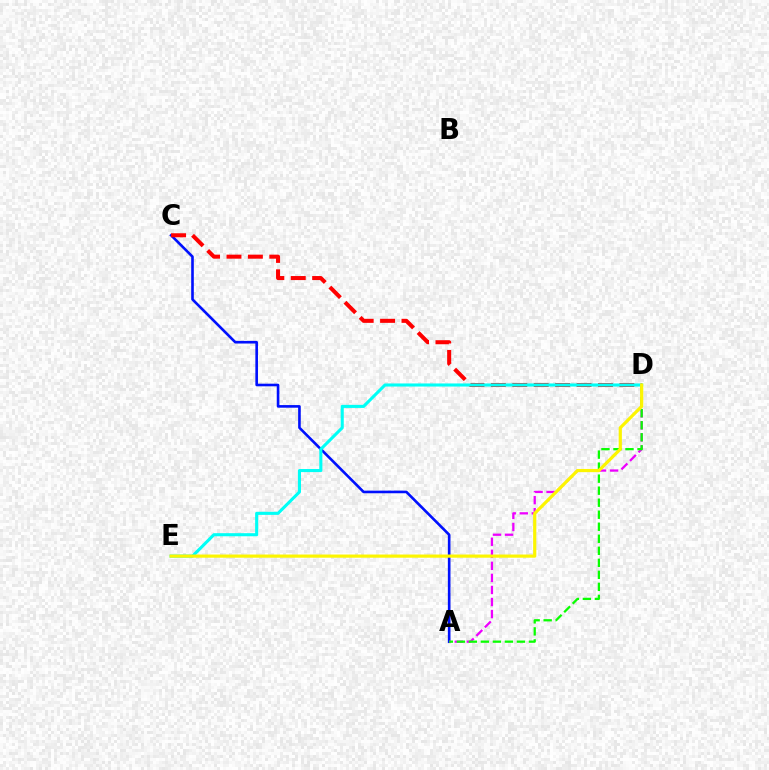{('A', 'C'): [{'color': '#0010ff', 'line_style': 'solid', 'thickness': 1.89}], ('A', 'D'): [{'color': '#ee00ff', 'line_style': 'dashed', 'thickness': 1.64}, {'color': '#08ff00', 'line_style': 'dashed', 'thickness': 1.63}], ('C', 'D'): [{'color': '#ff0000', 'line_style': 'dashed', 'thickness': 2.91}], ('D', 'E'): [{'color': '#00fff6', 'line_style': 'solid', 'thickness': 2.22}, {'color': '#fcf500', 'line_style': 'solid', 'thickness': 2.29}]}